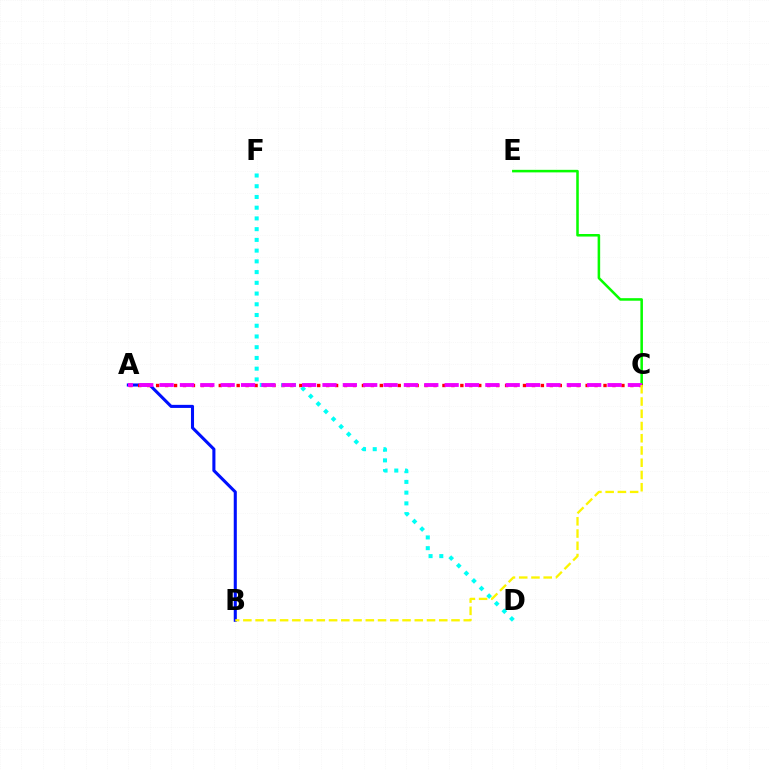{('A', 'B'): [{'color': '#0010ff', 'line_style': 'solid', 'thickness': 2.21}], ('C', 'E'): [{'color': '#08ff00', 'line_style': 'solid', 'thickness': 1.83}], ('A', 'C'): [{'color': '#ff0000', 'line_style': 'dotted', 'thickness': 2.43}, {'color': '#ee00ff', 'line_style': 'dashed', 'thickness': 2.77}], ('D', 'F'): [{'color': '#00fff6', 'line_style': 'dotted', 'thickness': 2.92}], ('B', 'C'): [{'color': '#fcf500', 'line_style': 'dashed', 'thickness': 1.66}]}